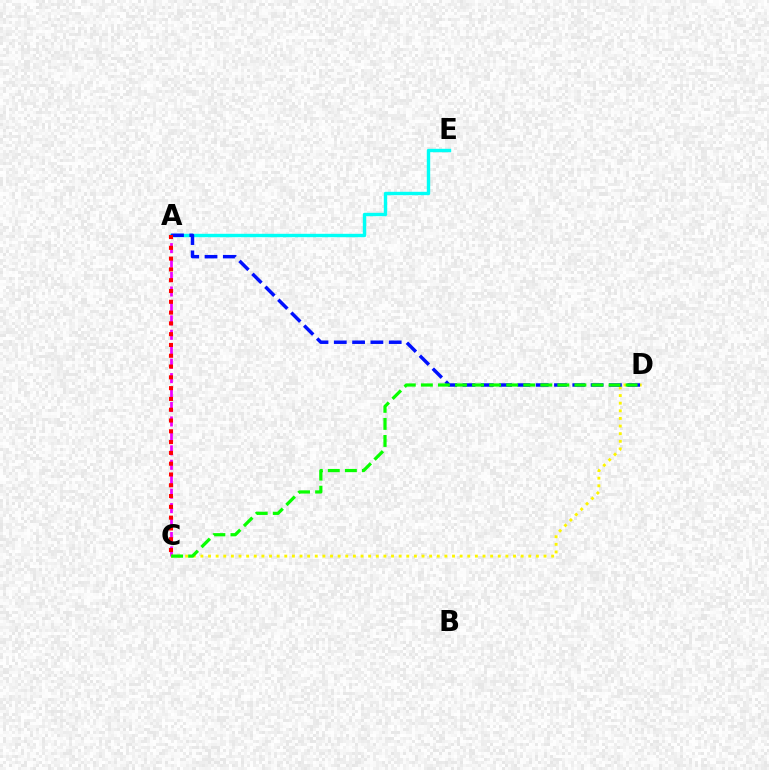{('A', 'E'): [{'color': '#00fff6', 'line_style': 'solid', 'thickness': 2.44}], ('A', 'C'): [{'color': '#ee00ff', 'line_style': 'dashed', 'thickness': 1.96}, {'color': '#ff0000', 'line_style': 'dotted', 'thickness': 2.93}], ('C', 'D'): [{'color': '#fcf500', 'line_style': 'dotted', 'thickness': 2.07}, {'color': '#08ff00', 'line_style': 'dashed', 'thickness': 2.32}], ('A', 'D'): [{'color': '#0010ff', 'line_style': 'dashed', 'thickness': 2.49}]}